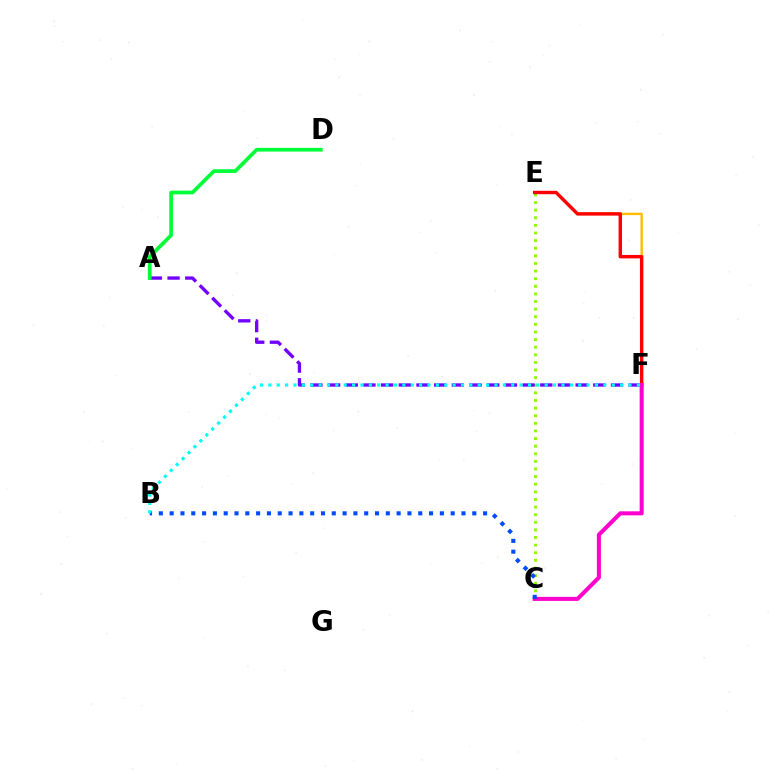{('C', 'E'): [{'color': '#84ff00', 'line_style': 'dotted', 'thickness': 2.07}], ('E', 'F'): [{'color': '#ffbd00', 'line_style': 'solid', 'thickness': 1.72}, {'color': '#ff0000', 'line_style': 'solid', 'thickness': 2.46}], ('A', 'F'): [{'color': '#7200ff', 'line_style': 'dashed', 'thickness': 2.4}], ('C', 'F'): [{'color': '#ff00cf', 'line_style': 'solid', 'thickness': 2.91}], ('A', 'D'): [{'color': '#00ff39', 'line_style': 'solid', 'thickness': 2.67}], ('B', 'C'): [{'color': '#004bff', 'line_style': 'dotted', 'thickness': 2.94}], ('B', 'F'): [{'color': '#00fff6', 'line_style': 'dotted', 'thickness': 2.28}]}